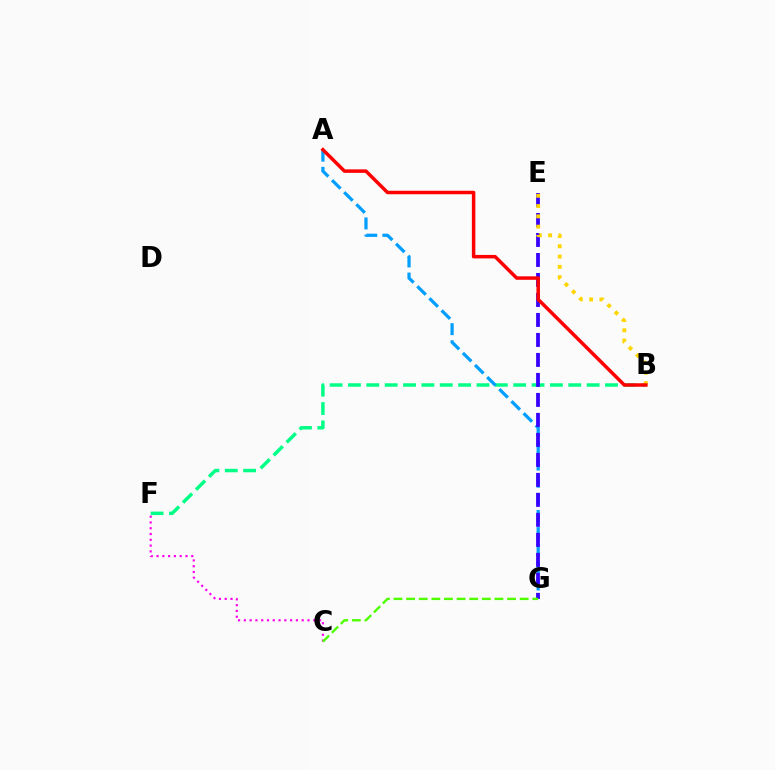{('B', 'F'): [{'color': '#00ff86', 'line_style': 'dashed', 'thickness': 2.49}], ('A', 'G'): [{'color': '#009eff', 'line_style': 'dashed', 'thickness': 2.33}], ('E', 'G'): [{'color': '#3700ff', 'line_style': 'dashed', 'thickness': 2.72}], ('C', 'F'): [{'color': '#ff00ed', 'line_style': 'dotted', 'thickness': 1.57}], ('B', 'E'): [{'color': '#ffd500', 'line_style': 'dotted', 'thickness': 2.8}], ('C', 'G'): [{'color': '#4fff00', 'line_style': 'dashed', 'thickness': 1.71}], ('A', 'B'): [{'color': '#ff0000', 'line_style': 'solid', 'thickness': 2.51}]}